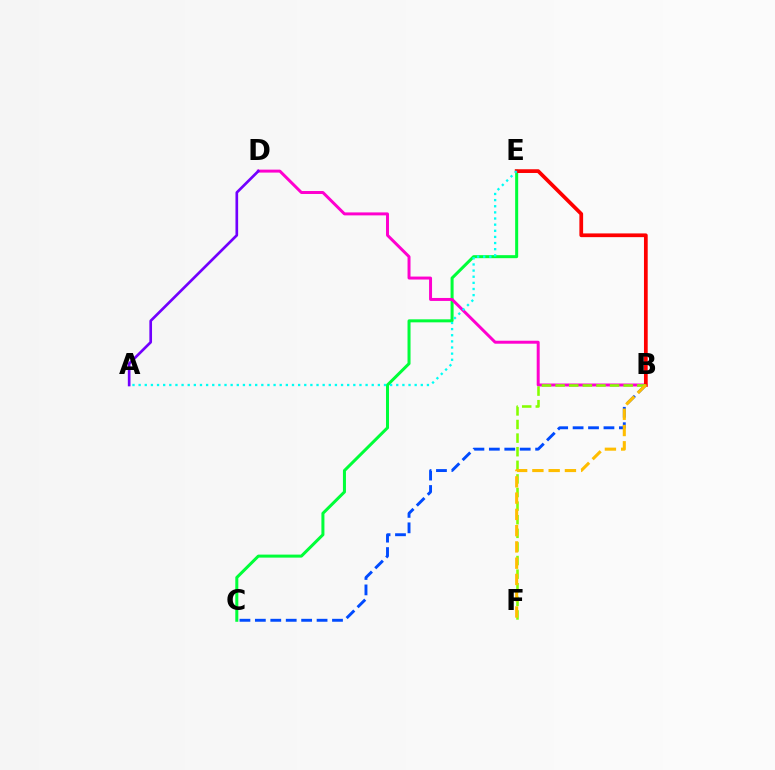{('C', 'E'): [{'color': '#00ff39', 'line_style': 'solid', 'thickness': 2.17}], ('B', 'D'): [{'color': '#ff00cf', 'line_style': 'solid', 'thickness': 2.14}], ('B', 'C'): [{'color': '#004bff', 'line_style': 'dashed', 'thickness': 2.1}], ('B', 'E'): [{'color': '#ff0000', 'line_style': 'solid', 'thickness': 2.69}], ('B', 'F'): [{'color': '#84ff00', 'line_style': 'dashed', 'thickness': 1.85}, {'color': '#ffbd00', 'line_style': 'dashed', 'thickness': 2.21}], ('A', 'D'): [{'color': '#7200ff', 'line_style': 'solid', 'thickness': 1.92}], ('A', 'E'): [{'color': '#00fff6', 'line_style': 'dotted', 'thickness': 1.67}]}